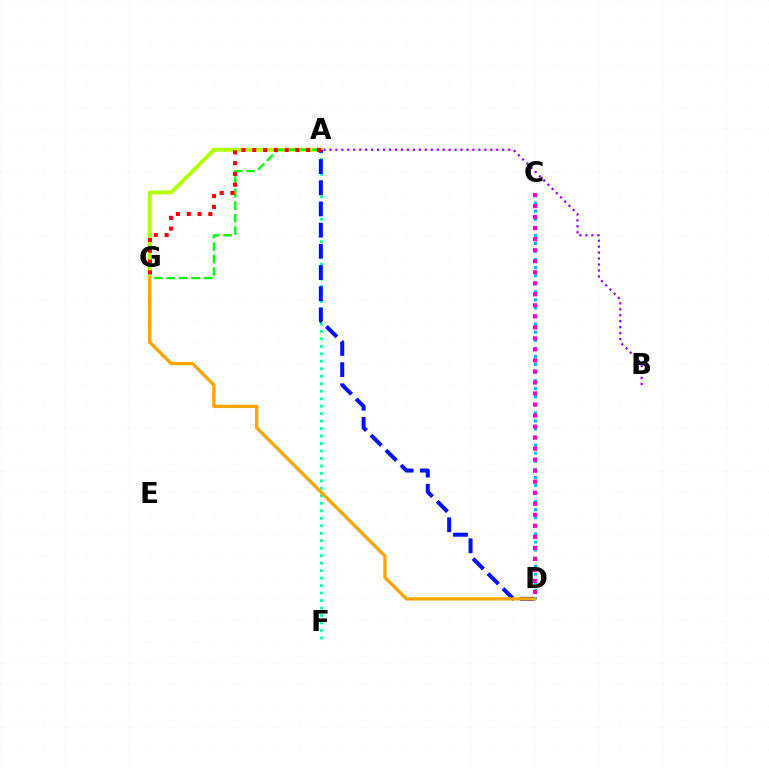{('A', 'G'): [{'color': '#b3ff00', 'line_style': 'solid', 'thickness': 2.79}, {'color': '#08ff00', 'line_style': 'dashed', 'thickness': 1.69}, {'color': '#ff0000', 'line_style': 'dotted', 'thickness': 2.93}], ('A', 'F'): [{'color': '#00ff9d', 'line_style': 'dotted', 'thickness': 2.03}], ('A', 'B'): [{'color': '#9b00ff', 'line_style': 'dotted', 'thickness': 1.62}], ('A', 'D'): [{'color': '#0010ff', 'line_style': 'dashed', 'thickness': 2.88}], ('C', 'D'): [{'color': '#00b5ff', 'line_style': 'dotted', 'thickness': 2.19}, {'color': '#ff00bd', 'line_style': 'dotted', 'thickness': 3.0}], ('D', 'G'): [{'color': '#ffa500', 'line_style': 'solid', 'thickness': 2.4}]}